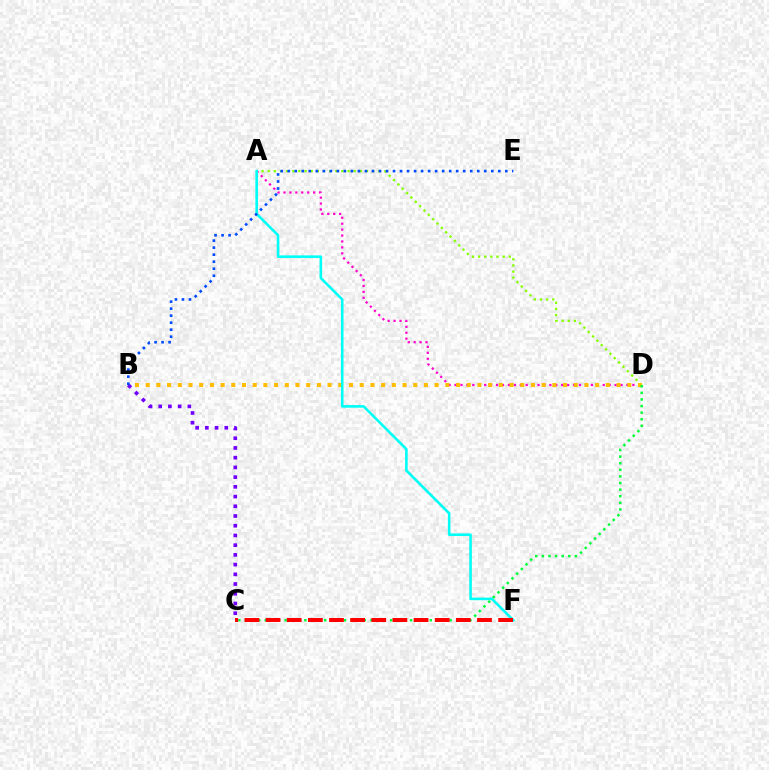{('A', 'D'): [{'color': '#ff00cf', 'line_style': 'dotted', 'thickness': 1.61}, {'color': '#84ff00', 'line_style': 'dotted', 'thickness': 1.67}], ('B', 'D'): [{'color': '#ffbd00', 'line_style': 'dotted', 'thickness': 2.91}], ('A', 'F'): [{'color': '#00fff6', 'line_style': 'solid', 'thickness': 1.87}], ('C', 'D'): [{'color': '#00ff39', 'line_style': 'dotted', 'thickness': 1.79}], ('B', 'C'): [{'color': '#7200ff', 'line_style': 'dotted', 'thickness': 2.64}], ('C', 'F'): [{'color': '#ff0000', 'line_style': 'dashed', 'thickness': 2.87}], ('B', 'E'): [{'color': '#004bff', 'line_style': 'dotted', 'thickness': 1.91}]}